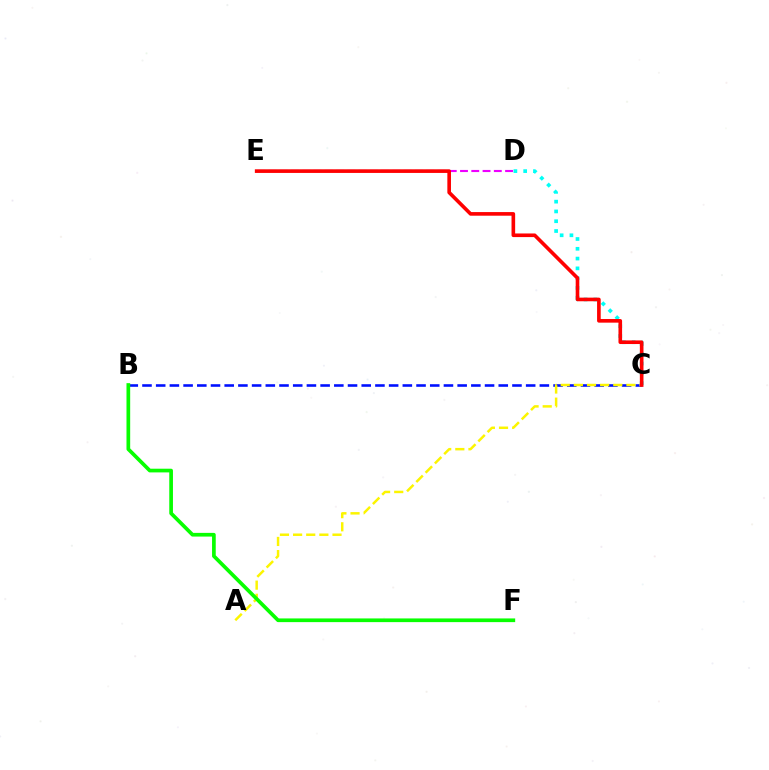{('C', 'D'): [{'color': '#00fff6', 'line_style': 'dotted', 'thickness': 2.66}], ('B', 'C'): [{'color': '#0010ff', 'line_style': 'dashed', 'thickness': 1.86}], ('D', 'E'): [{'color': '#ee00ff', 'line_style': 'dashed', 'thickness': 1.53}], ('A', 'C'): [{'color': '#fcf500', 'line_style': 'dashed', 'thickness': 1.78}], ('B', 'F'): [{'color': '#08ff00', 'line_style': 'solid', 'thickness': 2.66}], ('C', 'E'): [{'color': '#ff0000', 'line_style': 'solid', 'thickness': 2.61}]}